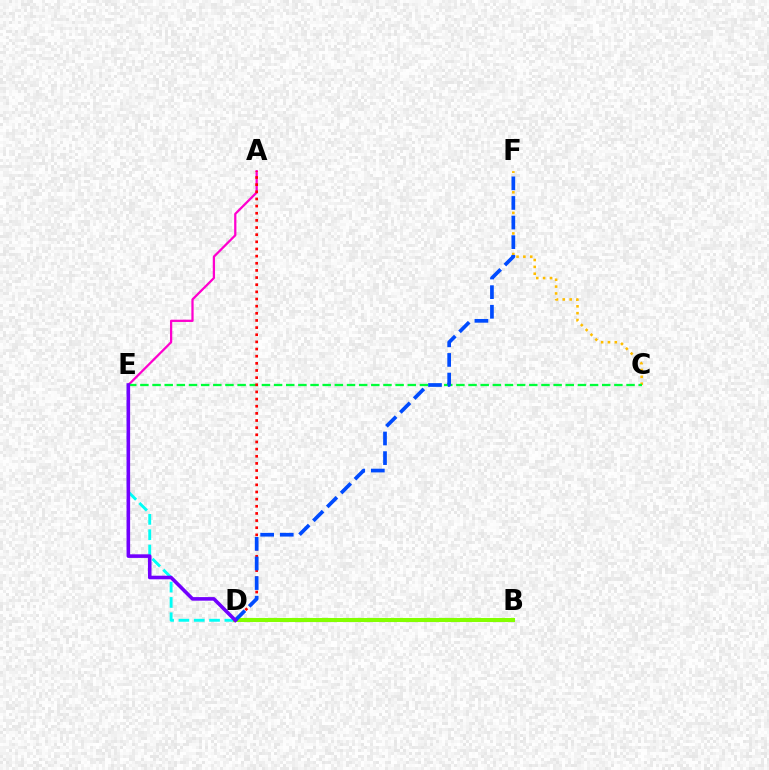{('D', 'E'): [{'color': '#00fff6', 'line_style': 'dashed', 'thickness': 2.08}, {'color': '#7200ff', 'line_style': 'solid', 'thickness': 2.58}], ('B', 'D'): [{'color': '#84ff00', 'line_style': 'solid', 'thickness': 2.92}], ('A', 'E'): [{'color': '#ff00cf', 'line_style': 'solid', 'thickness': 1.63}], ('C', 'F'): [{'color': '#ffbd00', 'line_style': 'dotted', 'thickness': 1.86}], ('C', 'E'): [{'color': '#00ff39', 'line_style': 'dashed', 'thickness': 1.65}], ('A', 'D'): [{'color': '#ff0000', 'line_style': 'dotted', 'thickness': 1.94}], ('D', 'F'): [{'color': '#004bff', 'line_style': 'dashed', 'thickness': 2.66}]}